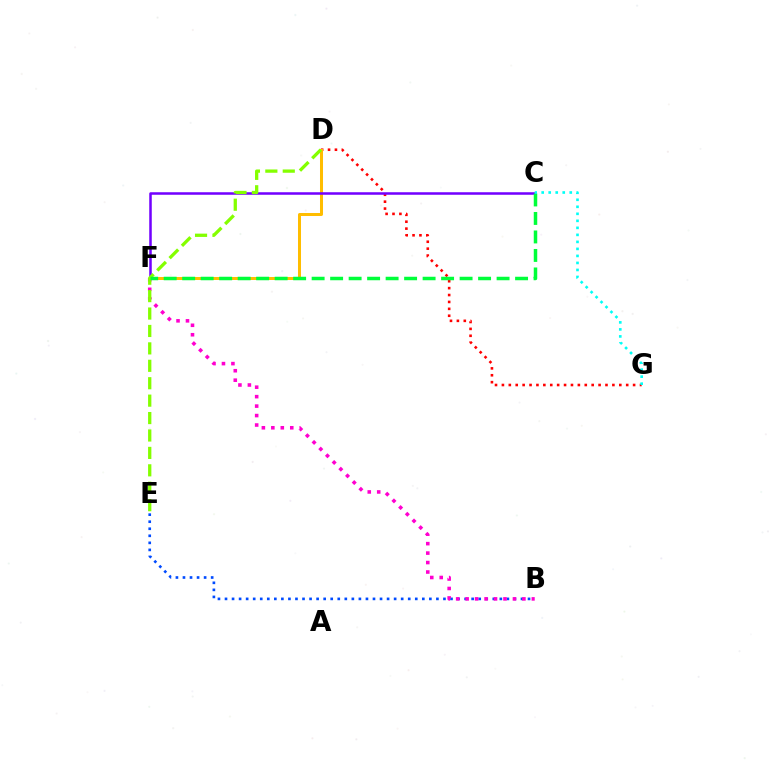{('D', 'G'): [{'color': '#ff0000', 'line_style': 'dotted', 'thickness': 1.88}], ('B', 'E'): [{'color': '#004bff', 'line_style': 'dotted', 'thickness': 1.91}], ('B', 'F'): [{'color': '#ff00cf', 'line_style': 'dotted', 'thickness': 2.57}], ('D', 'F'): [{'color': '#ffbd00', 'line_style': 'solid', 'thickness': 2.17}], ('C', 'F'): [{'color': '#7200ff', 'line_style': 'solid', 'thickness': 1.81}, {'color': '#00ff39', 'line_style': 'dashed', 'thickness': 2.51}], ('D', 'E'): [{'color': '#84ff00', 'line_style': 'dashed', 'thickness': 2.37}], ('C', 'G'): [{'color': '#00fff6', 'line_style': 'dotted', 'thickness': 1.91}]}